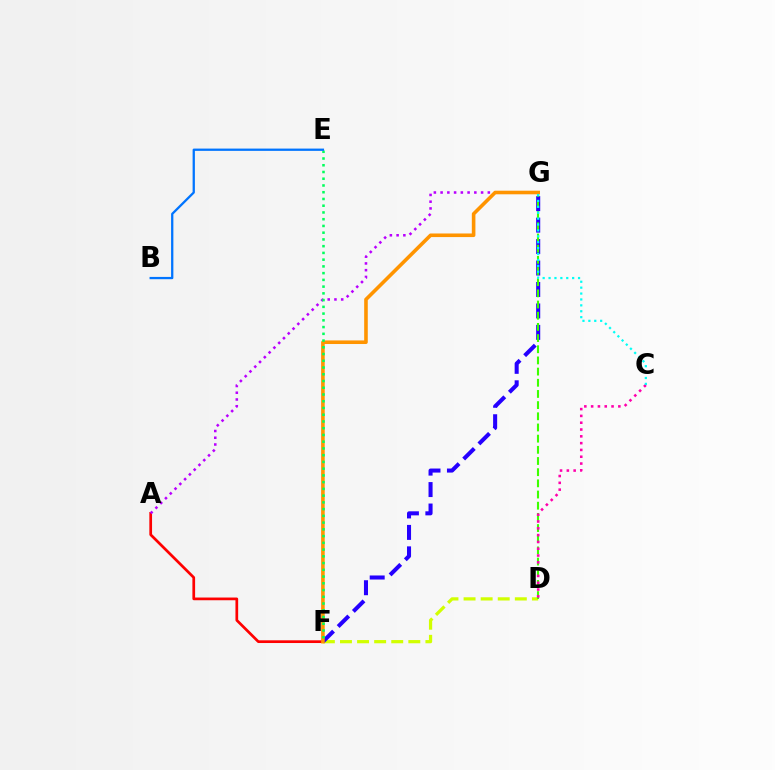{('D', 'F'): [{'color': '#d1ff00', 'line_style': 'dashed', 'thickness': 2.32}], ('A', 'F'): [{'color': '#ff0000', 'line_style': 'solid', 'thickness': 1.95}], ('A', 'G'): [{'color': '#b900ff', 'line_style': 'dotted', 'thickness': 1.83}], ('F', 'G'): [{'color': '#2500ff', 'line_style': 'dashed', 'thickness': 2.91}, {'color': '#ff9400', 'line_style': 'solid', 'thickness': 2.59}], ('D', 'G'): [{'color': '#3dff00', 'line_style': 'dashed', 'thickness': 1.52}], ('E', 'F'): [{'color': '#00ff5c', 'line_style': 'dotted', 'thickness': 1.83}], ('B', 'E'): [{'color': '#0074ff', 'line_style': 'solid', 'thickness': 1.64}], ('C', 'D'): [{'color': '#ff00ac', 'line_style': 'dotted', 'thickness': 1.85}], ('C', 'G'): [{'color': '#00fff6', 'line_style': 'dotted', 'thickness': 1.6}]}